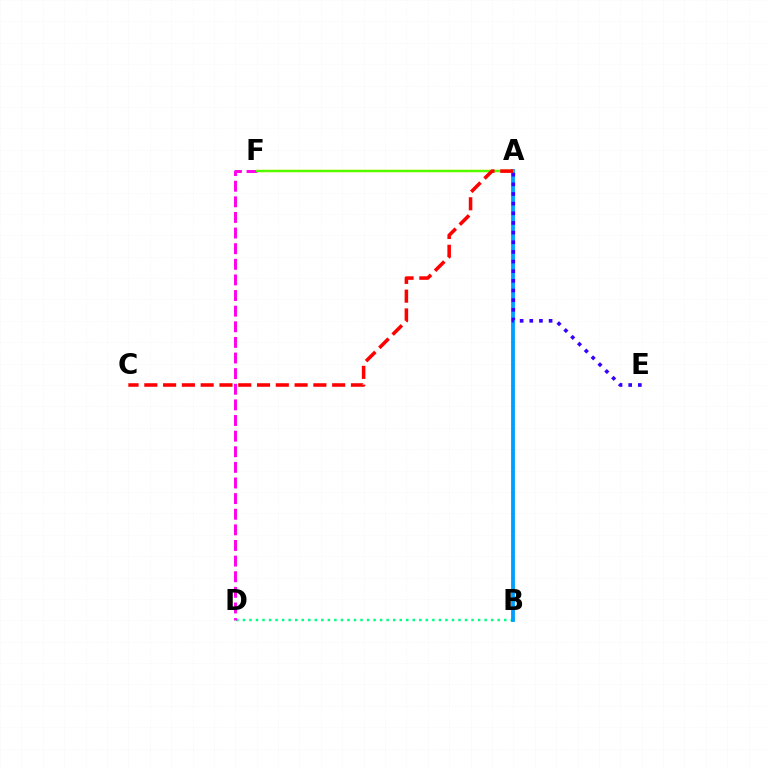{('A', 'F'): [{'color': '#ffd500', 'line_style': 'solid', 'thickness': 1.7}, {'color': '#4fff00', 'line_style': 'solid', 'thickness': 1.66}], ('B', 'D'): [{'color': '#00ff86', 'line_style': 'dotted', 'thickness': 1.77}], ('D', 'F'): [{'color': '#ff00ed', 'line_style': 'dashed', 'thickness': 2.12}], ('A', 'B'): [{'color': '#009eff', 'line_style': 'solid', 'thickness': 2.76}], ('A', 'E'): [{'color': '#3700ff', 'line_style': 'dotted', 'thickness': 2.62}], ('A', 'C'): [{'color': '#ff0000', 'line_style': 'dashed', 'thickness': 2.55}]}